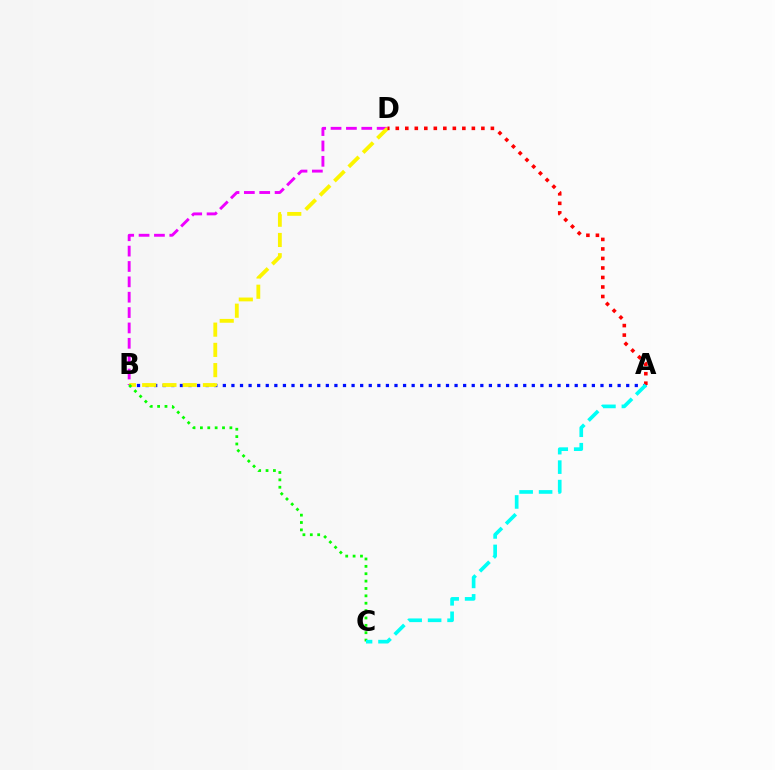{('B', 'D'): [{'color': '#ee00ff', 'line_style': 'dashed', 'thickness': 2.09}, {'color': '#fcf500', 'line_style': 'dashed', 'thickness': 2.75}], ('A', 'B'): [{'color': '#0010ff', 'line_style': 'dotted', 'thickness': 2.33}], ('B', 'C'): [{'color': '#08ff00', 'line_style': 'dotted', 'thickness': 2.0}], ('A', 'D'): [{'color': '#ff0000', 'line_style': 'dotted', 'thickness': 2.58}], ('A', 'C'): [{'color': '#00fff6', 'line_style': 'dashed', 'thickness': 2.65}]}